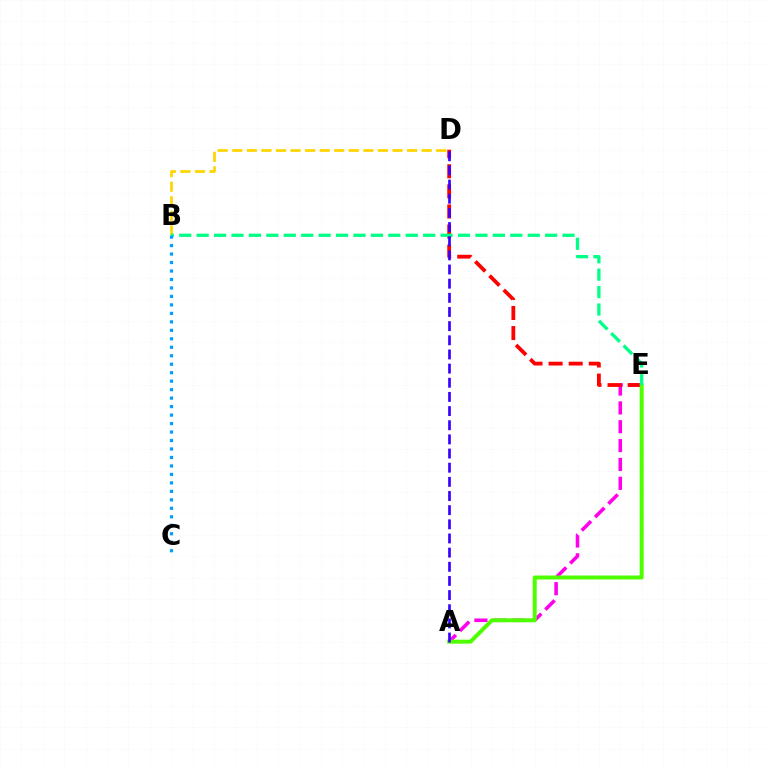{('B', 'D'): [{'color': '#ffd500', 'line_style': 'dashed', 'thickness': 1.98}], ('A', 'E'): [{'color': '#ff00ed', 'line_style': 'dashed', 'thickness': 2.56}, {'color': '#4fff00', 'line_style': 'solid', 'thickness': 2.86}], ('D', 'E'): [{'color': '#ff0000', 'line_style': 'dashed', 'thickness': 2.73}], ('B', 'E'): [{'color': '#00ff86', 'line_style': 'dashed', 'thickness': 2.37}], ('A', 'D'): [{'color': '#3700ff', 'line_style': 'dashed', 'thickness': 1.92}], ('B', 'C'): [{'color': '#009eff', 'line_style': 'dotted', 'thickness': 2.3}]}